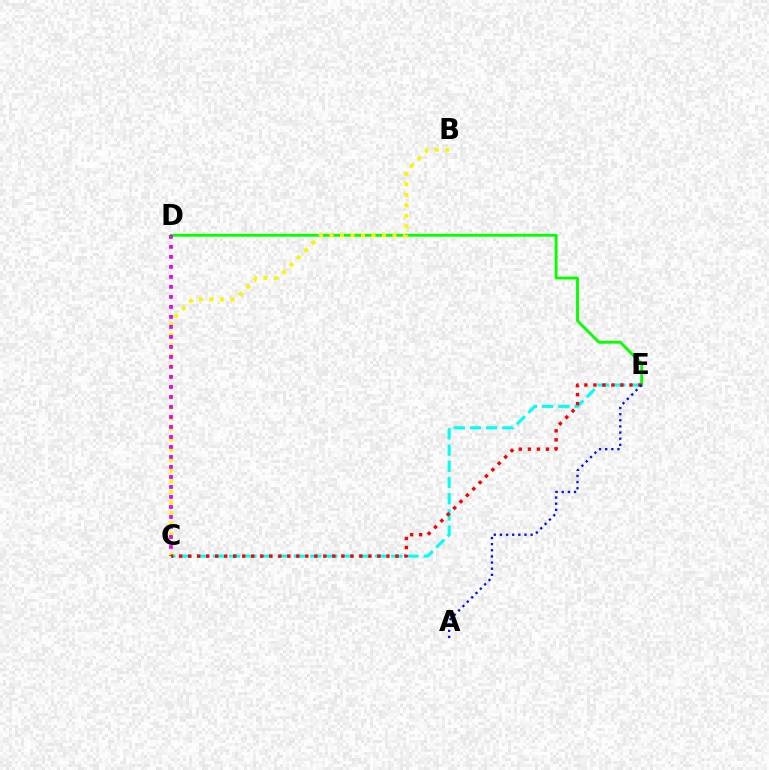{('D', 'E'): [{'color': '#08ff00', 'line_style': 'solid', 'thickness': 2.07}], ('B', 'C'): [{'color': '#fcf500', 'line_style': 'dotted', 'thickness': 2.85}], ('C', 'D'): [{'color': '#ee00ff', 'line_style': 'dotted', 'thickness': 2.72}], ('C', 'E'): [{'color': '#00fff6', 'line_style': 'dashed', 'thickness': 2.2}, {'color': '#ff0000', 'line_style': 'dotted', 'thickness': 2.45}], ('A', 'E'): [{'color': '#0010ff', 'line_style': 'dotted', 'thickness': 1.67}]}